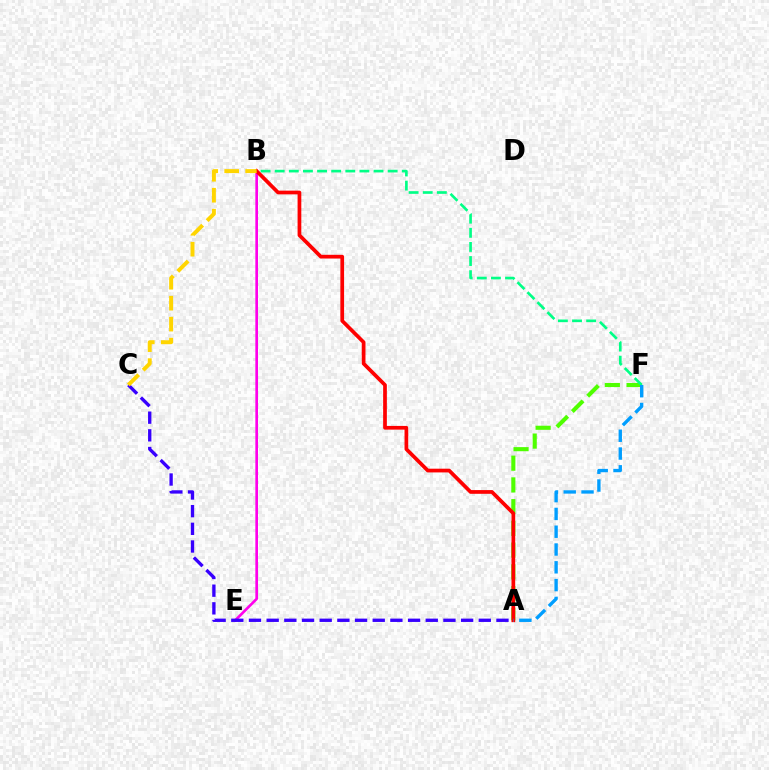{('A', 'F'): [{'color': '#4fff00', 'line_style': 'dashed', 'thickness': 2.95}, {'color': '#009eff', 'line_style': 'dashed', 'thickness': 2.42}], ('B', 'E'): [{'color': '#ff00ed', 'line_style': 'solid', 'thickness': 1.91}], ('B', 'F'): [{'color': '#00ff86', 'line_style': 'dashed', 'thickness': 1.92}], ('A', 'B'): [{'color': '#ff0000', 'line_style': 'solid', 'thickness': 2.68}], ('A', 'C'): [{'color': '#3700ff', 'line_style': 'dashed', 'thickness': 2.4}], ('B', 'C'): [{'color': '#ffd500', 'line_style': 'dashed', 'thickness': 2.85}]}